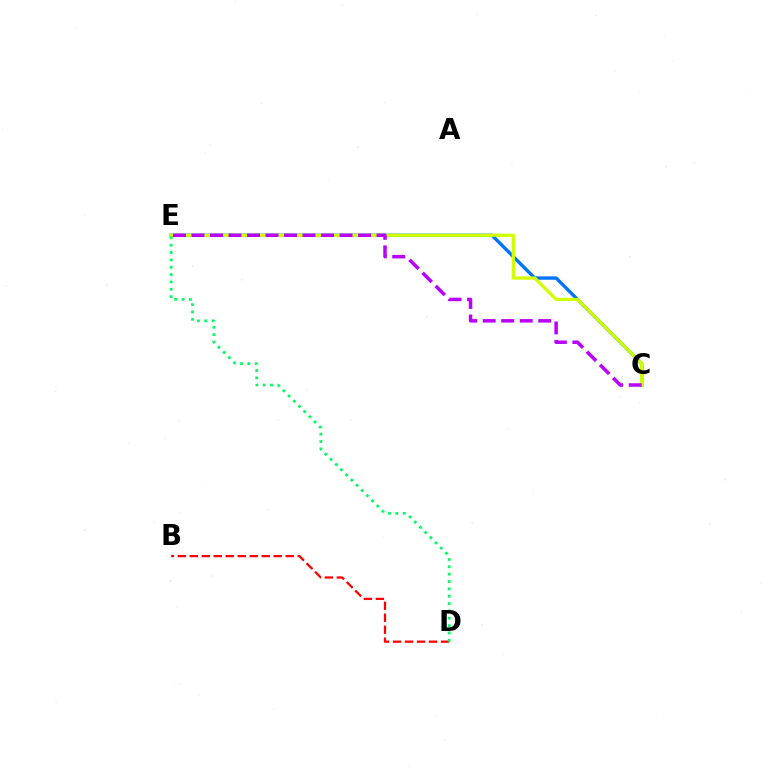{('C', 'E'): [{'color': '#0074ff', 'line_style': 'solid', 'thickness': 2.43}, {'color': '#d1ff00', 'line_style': 'solid', 'thickness': 2.35}, {'color': '#b900ff', 'line_style': 'dashed', 'thickness': 2.51}], ('B', 'D'): [{'color': '#ff0000', 'line_style': 'dashed', 'thickness': 1.63}], ('D', 'E'): [{'color': '#00ff5c', 'line_style': 'dotted', 'thickness': 2.0}]}